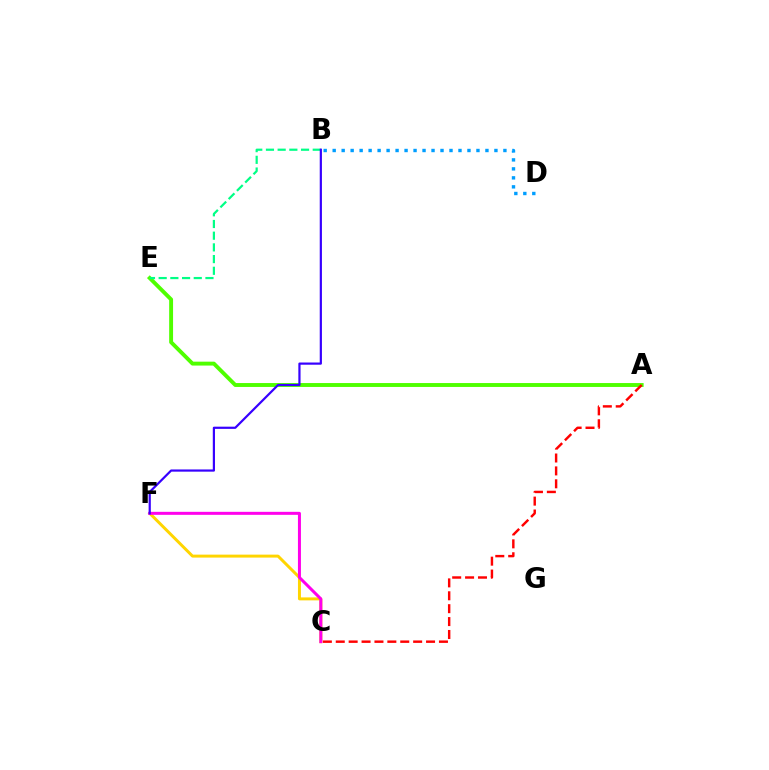{('B', 'D'): [{'color': '#009eff', 'line_style': 'dotted', 'thickness': 2.44}], ('C', 'F'): [{'color': '#ffd500', 'line_style': 'solid', 'thickness': 2.13}, {'color': '#ff00ed', 'line_style': 'solid', 'thickness': 2.17}], ('A', 'E'): [{'color': '#4fff00', 'line_style': 'solid', 'thickness': 2.81}], ('B', 'E'): [{'color': '#00ff86', 'line_style': 'dashed', 'thickness': 1.59}], ('A', 'C'): [{'color': '#ff0000', 'line_style': 'dashed', 'thickness': 1.75}], ('B', 'F'): [{'color': '#3700ff', 'line_style': 'solid', 'thickness': 1.58}]}